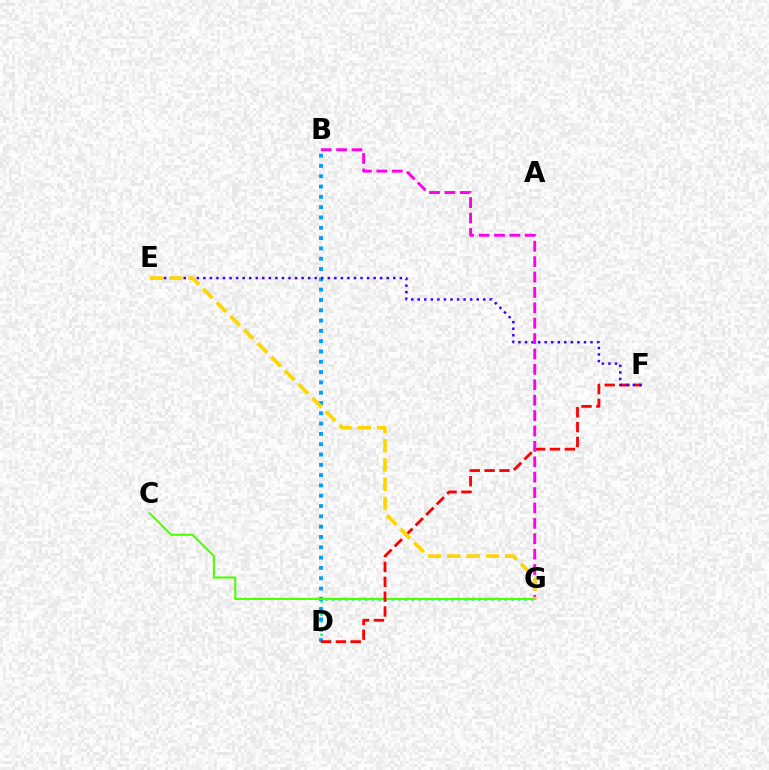{('D', 'G'): [{'color': '#00ff86', 'line_style': 'dotted', 'thickness': 1.81}], ('B', 'D'): [{'color': '#009eff', 'line_style': 'dotted', 'thickness': 2.8}], ('C', 'G'): [{'color': '#4fff00', 'line_style': 'solid', 'thickness': 1.51}], ('D', 'F'): [{'color': '#ff0000', 'line_style': 'dashed', 'thickness': 2.02}], ('E', 'F'): [{'color': '#3700ff', 'line_style': 'dotted', 'thickness': 1.78}], ('B', 'G'): [{'color': '#ff00ed', 'line_style': 'dashed', 'thickness': 2.09}], ('E', 'G'): [{'color': '#ffd500', 'line_style': 'dashed', 'thickness': 2.62}]}